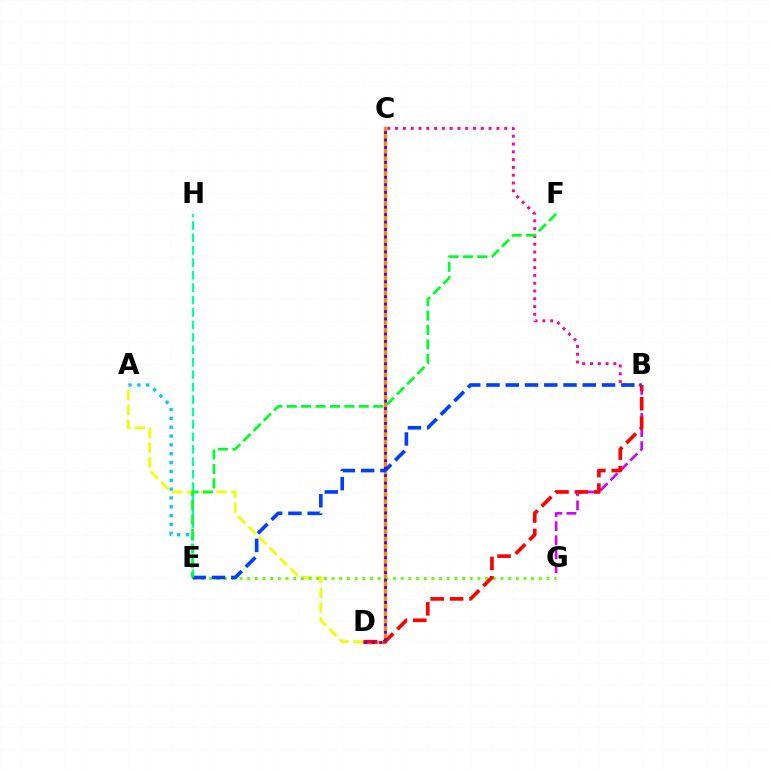{('A', 'E'): [{'color': '#00c7ff', 'line_style': 'dotted', 'thickness': 2.4}], ('B', 'G'): [{'color': '#d600ff', 'line_style': 'dashed', 'thickness': 1.91}], ('A', 'D'): [{'color': '#eeff00', 'line_style': 'dashed', 'thickness': 2.01}], ('C', 'D'): [{'color': '#ff8800', 'line_style': 'solid', 'thickness': 2.44}, {'color': '#4f00ff', 'line_style': 'dotted', 'thickness': 2.03}], ('E', 'G'): [{'color': '#66ff00', 'line_style': 'dotted', 'thickness': 2.09}], ('E', 'H'): [{'color': '#00ffaf', 'line_style': 'dashed', 'thickness': 1.69}], ('B', 'D'): [{'color': '#ff0000', 'line_style': 'dashed', 'thickness': 2.64}], ('B', 'C'): [{'color': '#ff00a0', 'line_style': 'dotted', 'thickness': 2.12}], ('B', 'E'): [{'color': '#003fff', 'line_style': 'dashed', 'thickness': 2.62}], ('E', 'F'): [{'color': '#00ff27', 'line_style': 'dashed', 'thickness': 1.96}]}